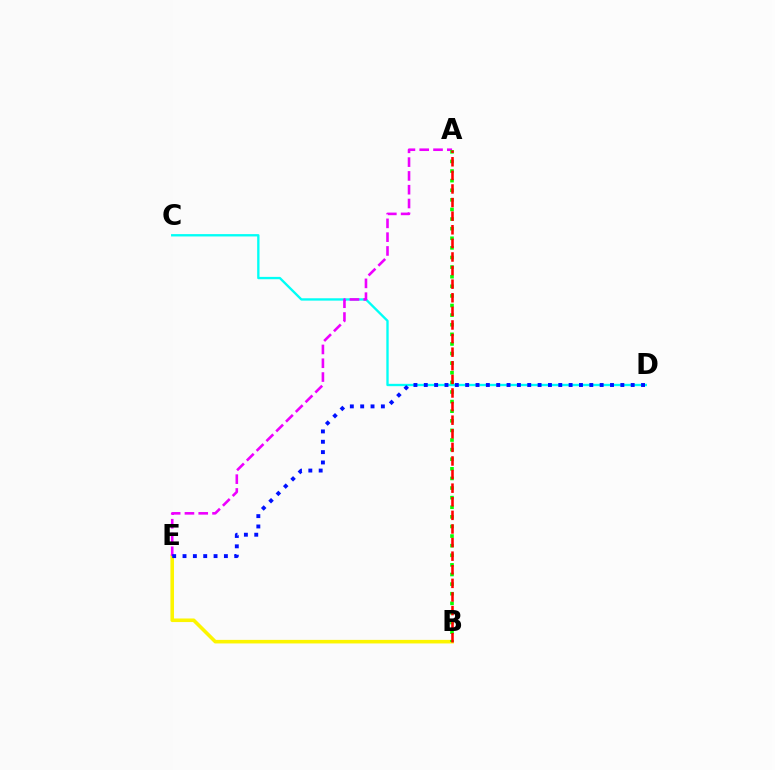{('B', 'E'): [{'color': '#fcf500', 'line_style': 'solid', 'thickness': 2.57}], ('C', 'D'): [{'color': '#00fff6', 'line_style': 'solid', 'thickness': 1.69}], ('A', 'E'): [{'color': '#ee00ff', 'line_style': 'dashed', 'thickness': 1.87}], ('A', 'B'): [{'color': '#08ff00', 'line_style': 'dotted', 'thickness': 2.61}, {'color': '#ff0000', 'line_style': 'dashed', 'thickness': 1.85}], ('D', 'E'): [{'color': '#0010ff', 'line_style': 'dotted', 'thickness': 2.81}]}